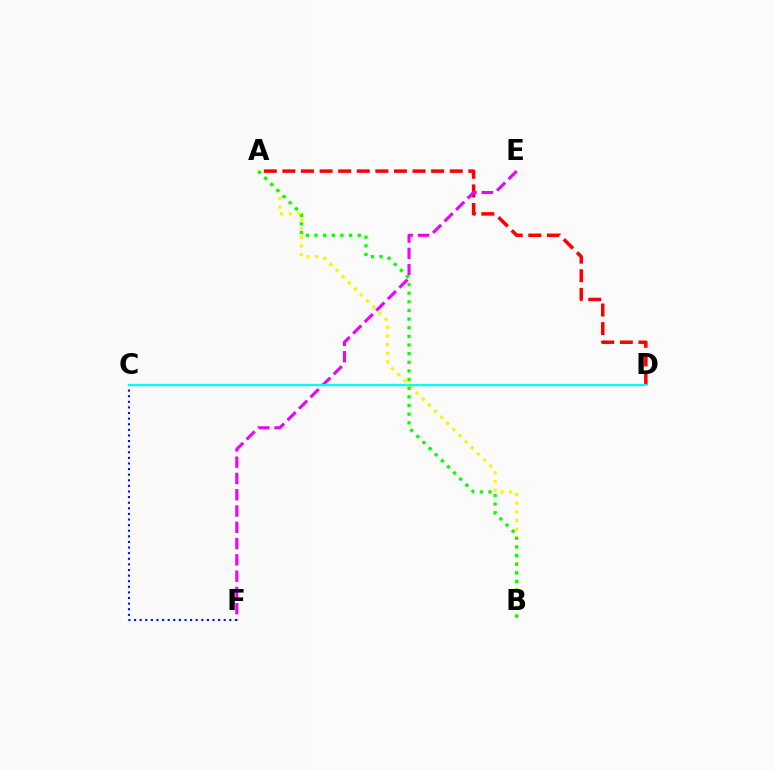{('A', 'D'): [{'color': '#ff0000', 'line_style': 'dashed', 'thickness': 2.53}], ('A', 'B'): [{'color': '#fcf500', 'line_style': 'dotted', 'thickness': 2.35}, {'color': '#08ff00', 'line_style': 'dotted', 'thickness': 2.35}], ('E', 'F'): [{'color': '#ee00ff', 'line_style': 'dashed', 'thickness': 2.21}], ('C', 'F'): [{'color': '#0010ff', 'line_style': 'dotted', 'thickness': 1.52}], ('C', 'D'): [{'color': '#00fff6', 'line_style': 'solid', 'thickness': 1.66}]}